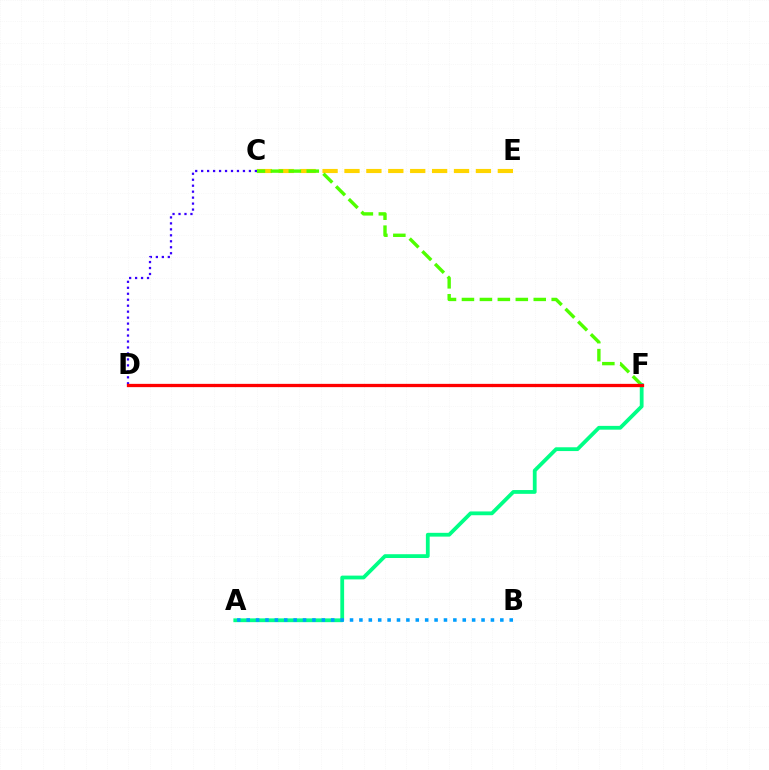{('C', 'E'): [{'color': '#ffd500', 'line_style': 'dashed', 'thickness': 2.98}], ('C', 'F'): [{'color': '#4fff00', 'line_style': 'dashed', 'thickness': 2.44}], ('A', 'F'): [{'color': '#00ff86', 'line_style': 'solid', 'thickness': 2.73}], ('C', 'D'): [{'color': '#3700ff', 'line_style': 'dotted', 'thickness': 1.62}], ('D', 'F'): [{'color': '#ff00ed', 'line_style': 'solid', 'thickness': 2.02}, {'color': '#ff0000', 'line_style': 'solid', 'thickness': 2.36}], ('A', 'B'): [{'color': '#009eff', 'line_style': 'dotted', 'thickness': 2.55}]}